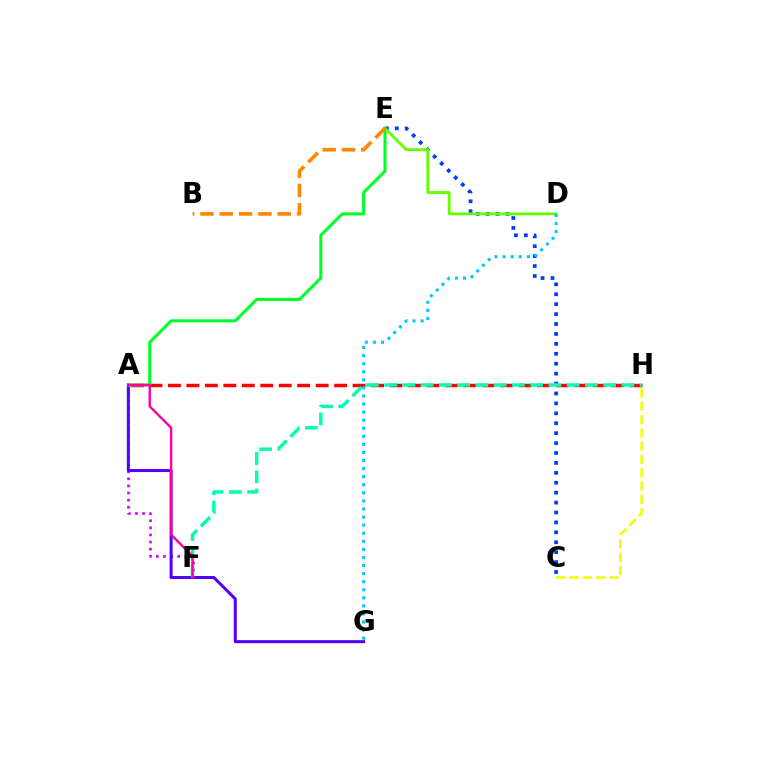{('A', 'F'): [{'color': '#d600ff', 'line_style': 'dotted', 'thickness': 1.93}, {'color': '#ff00a0', 'line_style': 'solid', 'thickness': 1.73}], ('C', 'E'): [{'color': '#003fff', 'line_style': 'dotted', 'thickness': 2.7}], ('A', 'G'): [{'color': '#4f00ff', 'line_style': 'solid', 'thickness': 2.16}], ('D', 'E'): [{'color': '#66ff00', 'line_style': 'solid', 'thickness': 2.05}], ('A', 'H'): [{'color': '#ff0000', 'line_style': 'dashed', 'thickness': 2.51}], ('D', 'G'): [{'color': '#00c7ff', 'line_style': 'dotted', 'thickness': 2.19}], ('A', 'E'): [{'color': '#00ff27', 'line_style': 'solid', 'thickness': 2.18}], ('F', 'H'): [{'color': '#00ffaf', 'line_style': 'dashed', 'thickness': 2.48}], ('C', 'H'): [{'color': '#eeff00', 'line_style': 'dashed', 'thickness': 1.81}], ('B', 'E'): [{'color': '#ff8800', 'line_style': 'dashed', 'thickness': 2.62}]}